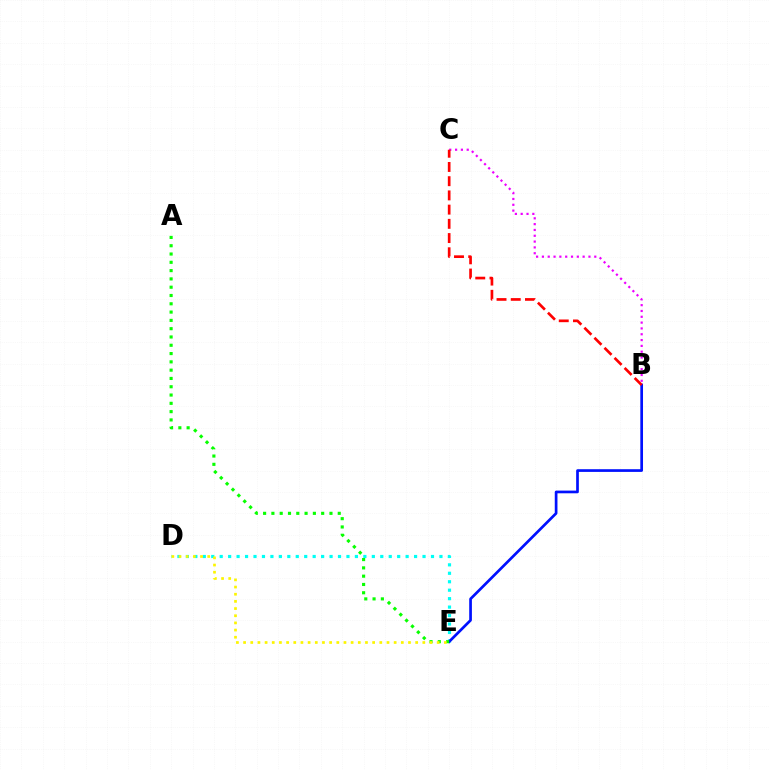{('D', 'E'): [{'color': '#00fff6', 'line_style': 'dotted', 'thickness': 2.3}, {'color': '#fcf500', 'line_style': 'dotted', 'thickness': 1.95}], ('B', 'E'): [{'color': '#0010ff', 'line_style': 'solid', 'thickness': 1.94}], ('B', 'C'): [{'color': '#ee00ff', 'line_style': 'dotted', 'thickness': 1.58}, {'color': '#ff0000', 'line_style': 'dashed', 'thickness': 1.93}], ('A', 'E'): [{'color': '#08ff00', 'line_style': 'dotted', 'thickness': 2.25}]}